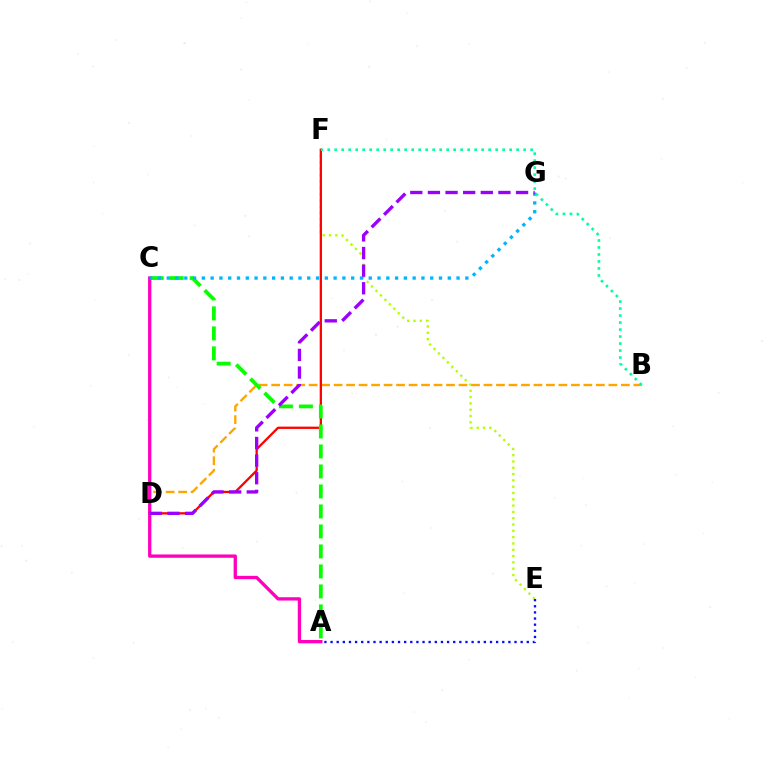{('E', 'F'): [{'color': '#b3ff00', 'line_style': 'dotted', 'thickness': 1.71}], ('B', 'D'): [{'color': '#ffa500', 'line_style': 'dashed', 'thickness': 1.7}], ('D', 'F'): [{'color': '#ff0000', 'line_style': 'solid', 'thickness': 1.65}], ('A', 'E'): [{'color': '#0010ff', 'line_style': 'dotted', 'thickness': 1.67}], ('A', 'C'): [{'color': '#08ff00', 'line_style': 'dashed', 'thickness': 2.72}, {'color': '#ff00bd', 'line_style': 'solid', 'thickness': 2.39}], ('C', 'G'): [{'color': '#00b5ff', 'line_style': 'dotted', 'thickness': 2.39}], ('D', 'G'): [{'color': '#9b00ff', 'line_style': 'dashed', 'thickness': 2.39}], ('B', 'F'): [{'color': '#00ff9d', 'line_style': 'dotted', 'thickness': 1.9}]}